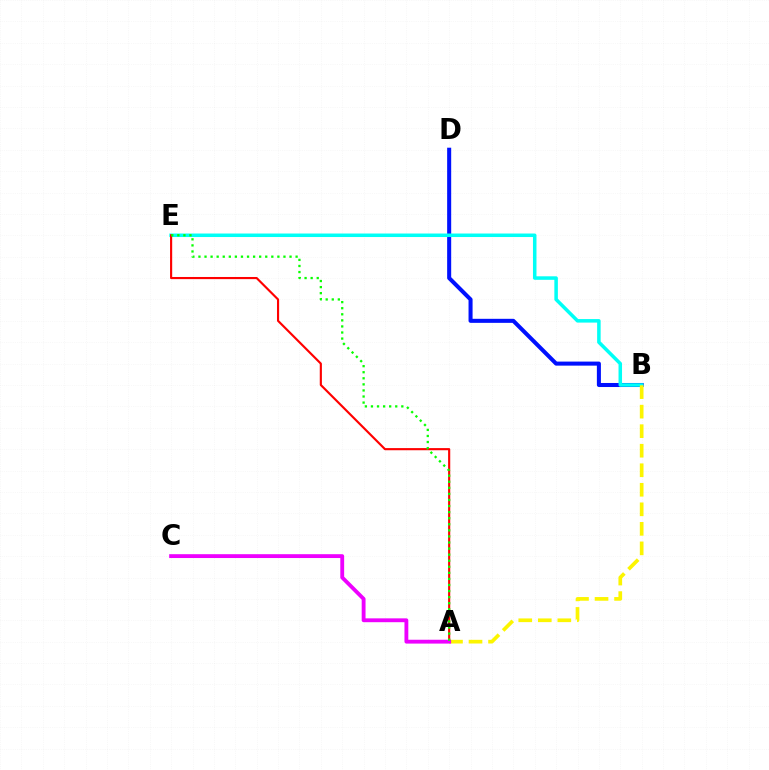{('B', 'D'): [{'color': '#0010ff', 'line_style': 'solid', 'thickness': 2.91}], ('B', 'E'): [{'color': '#00fff6', 'line_style': 'solid', 'thickness': 2.53}], ('A', 'B'): [{'color': '#fcf500', 'line_style': 'dashed', 'thickness': 2.65}], ('A', 'E'): [{'color': '#ff0000', 'line_style': 'solid', 'thickness': 1.54}, {'color': '#08ff00', 'line_style': 'dotted', 'thickness': 1.65}], ('A', 'C'): [{'color': '#ee00ff', 'line_style': 'solid', 'thickness': 2.77}]}